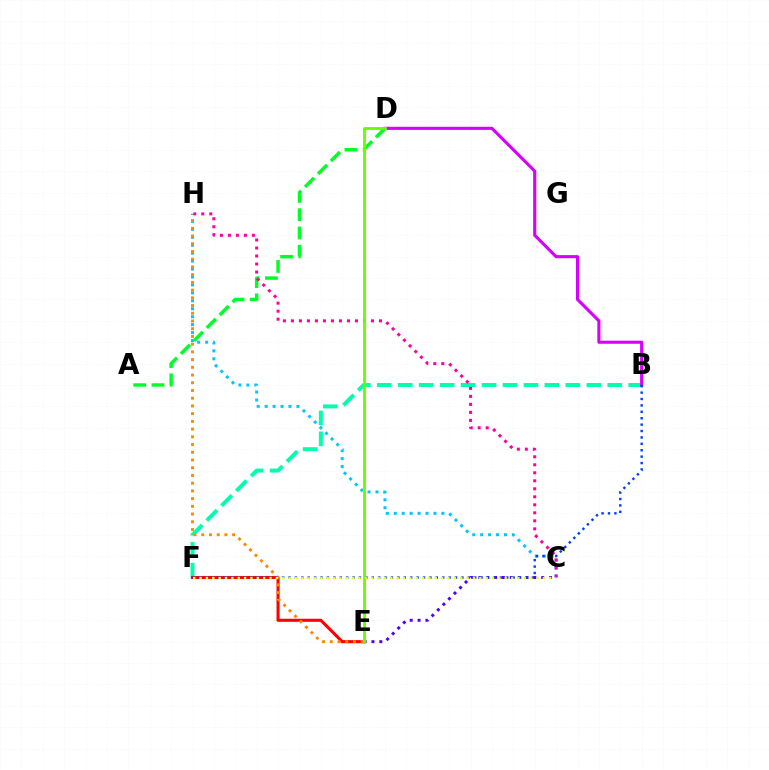{('C', 'H'): [{'color': '#00c7ff', 'line_style': 'dotted', 'thickness': 2.16}, {'color': '#ff00a0', 'line_style': 'dotted', 'thickness': 2.17}], ('A', 'D'): [{'color': '#00ff27', 'line_style': 'dashed', 'thickness': 2.48}], ('B', 'F'): [{'color': '#00ffaf', 'line_style': 'dashed', 'thickness': 2.85}, {'color': '#003fff', 'line_style': 'dotted', 'thickness': 1.74}], ('C', 'E'): [{'color': '#4f00ff', 'line_style': 'dotted', 'thickness': 2.13}], ('B', 'D'): [{'color': '#d600ff', 'line_style': 'solid', 'thickness': 2.24}], ('E', 'F'): [{'color': '#ff0000', 'line_style': 'solid', 'thickness': 2.21}], ('E', 'H'): [{'color': '#ff8800', 'line_style': 'dotted', 'thickness': 2.1}], ('D', 'E'): [{'color': '#66ff00', 'line_style': 'solid', 'thickness': 2.04}], ('C', 'F'): [{'color': '#eeff00', 'line_style': 'dotted', 'thickness': 1.73}]}